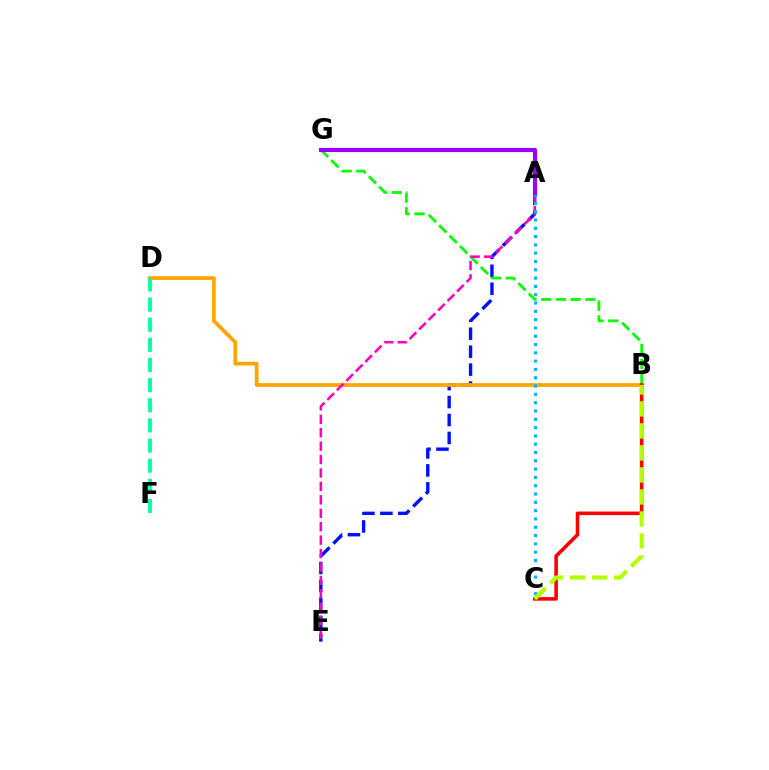{('A', 'E'): [{'color': '#0010ff', 'line_style': 'dashed', 'thickness': 2.44}, {'color': '#ff00bd', 'line_style': 'dashed', 'thickness': 1.82}], ('B', 'D'): [{'color': '#ffa500', 'line_style': 'solid', 'thickness': 2.7}], ('B', 'G'): [{'color': '#08ff00', 'line_style': 'dashed', 'thickness': 2.0}], ('B', 'C'): [{'color': '#ff0000', 'line_style': 'solid', 'thickness': 2.57}, {'color': '#b3ff00', 'line_style': 'dashed', 'thickness': 2.99}], ('A', 'C'): [{'color': '#00b5ff', 'line_style': 'dotted', 'thickness': 2.26}], ('D', 'F'): [{'color': '#00ff9d', 'line_style': 'dashed', 'thickness': 2.74}], ('A', 'G'): [{'color': '#9b00ff', 'line_style': 'solid', 'thickness': 2.99}]}